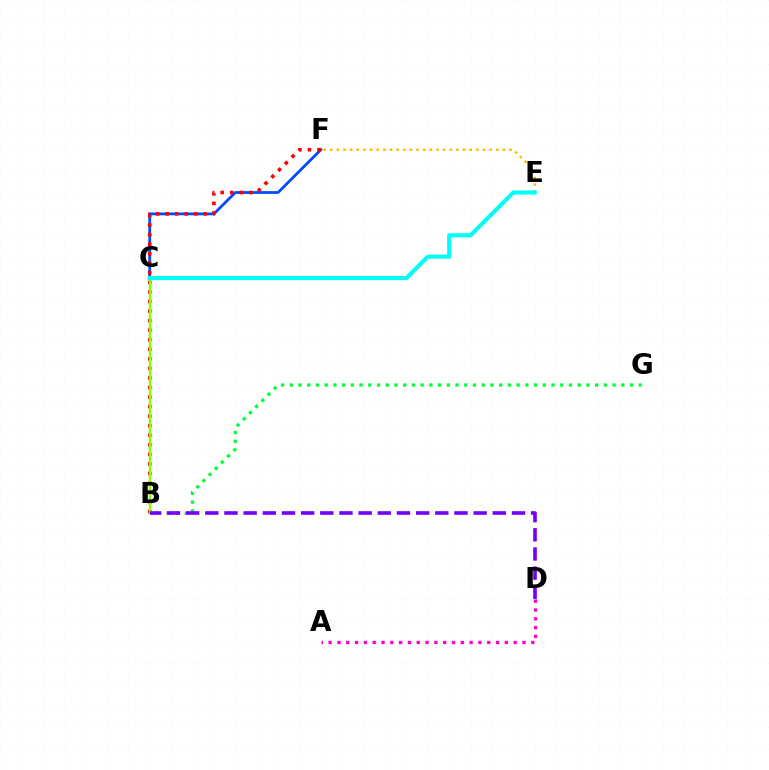{('C', 'F'): [{'color': '#004bff', 'line_style': 'solid', 'thickness': 2.01}], ('E', 'F'): [{'color': '#ffbd00', 'line_style': 'dotted', 'thickness': 1.8}], ('B', 'F'): [{'color': '#ff0000', 'line_style': 'dotted', 'thickness': 2.59}], ('B', 'C'): [{'color': '#84ff00', 'line_style': 'solid', 'thickness': 1.7}], ('B', 'G'): [{'color': '#00ff39', 'line_style': 'dotted', 'thickness': 2.37}], ('C', 'E'): [{'color': '#00fff6', 'line_style': 'solid', 'thickness': 2.97}], ('A', 'D'): [{'color': '#ff00cf', 'line_style': 'dotted', 'thickness': 2.39}], ('B', 'D'): [{'color': '#7200ff', 'line_style': 'dashed', 'thickness': 2.6}]}